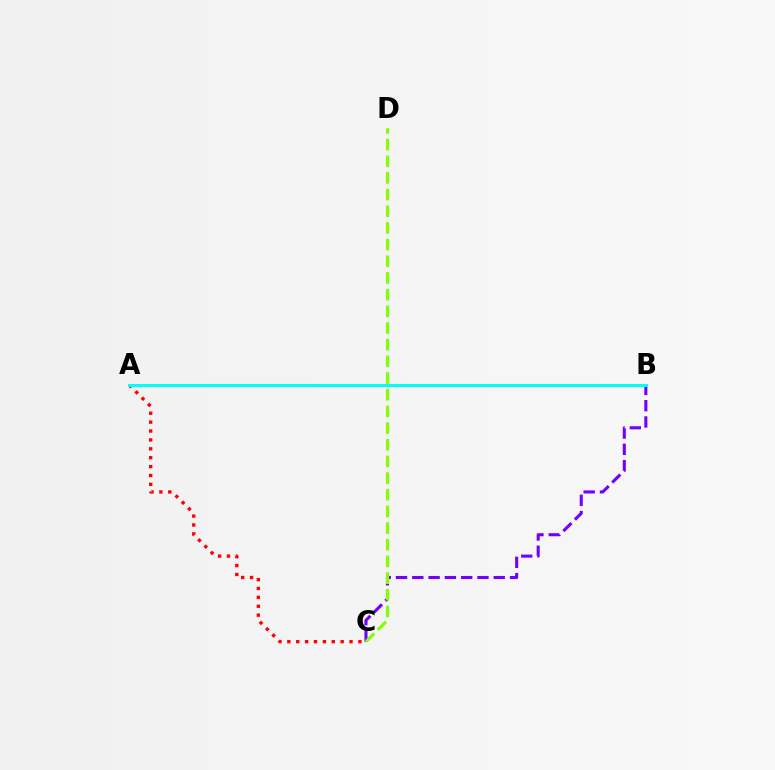{('B', 'C'): [{'color': '#7200ff', 'line_style': 'dashed', 'thickness': 2.21}], ('A', 'C'): [{'color': '#ff0000', 'line_style': 'dotted', 'thickness': 2.41}], ('C', 'D'): [{'color': '#84ff00', 'line_style': 'dashed', 'thickness': 2.27}], ('A', 'B'): [{'color': '#00fff6', 'line_style': 'solid', 'thickness': 2.22}]}